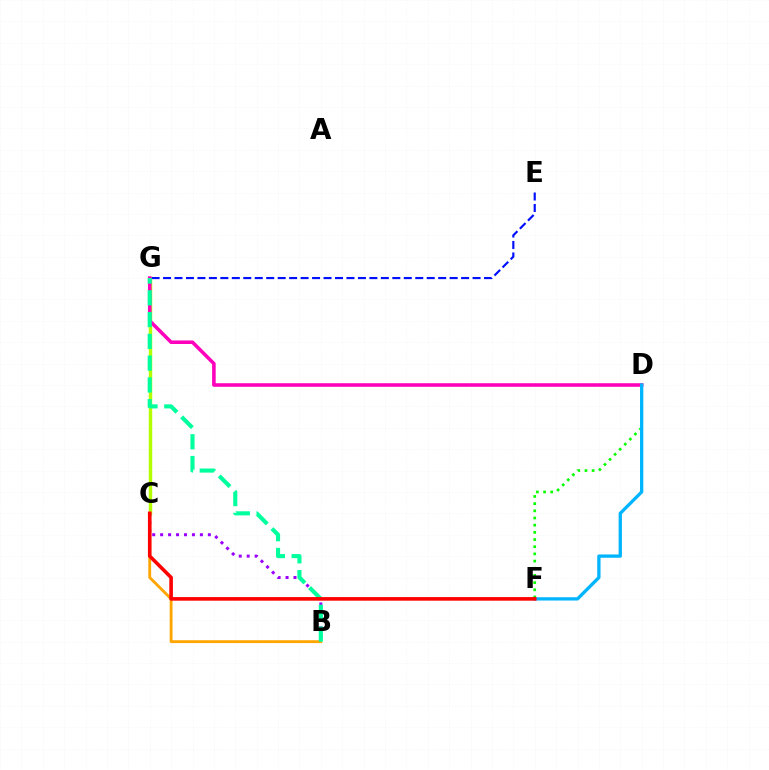{('C', 'G'): [{'color': '#b3ff00', 'line_style': 'solid', 'thickness': 2.46}], ('E', 'G'): [{'color': '#0010ff', 'line_style': 'dashed', 'thickness': 1.56}], ('D', 'G'): [{'color': '#ff00bd', 'line_style': 'solid', 'thickness': 2.56}], ('B', 'C'): [{'color': '#ffa500', 'line_style': 'solid', 'thickness': 2.05}, {'color': '#9b00ff', 'line_style': 'dotted', 'thickness': 2.16}], ('D', 'F'): [{'color': '#08ff00', 'line_style': 'dotted', 'thickness': 1.95}, {'color': '#00b5ff', 'line_style': 'solid', 'thickness': 2.37}], ('B', 'G'): [{'color': '#00ff9d', 'line_style': 'dashed', 'thickness': 2.96}], ('C', 'F'): [{'color': '#ff0000', 'line_style': 'solid', 'thickness': 2.59}]}